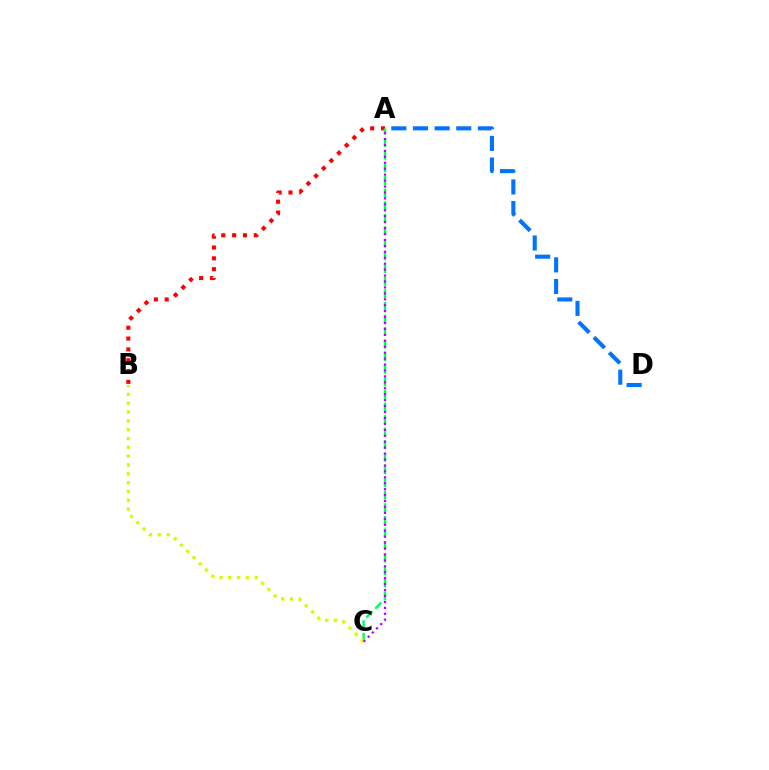{('A', 'B'): [{'color': '#ff0000', 'line_style': 'dotted', 'thickness': 2.94}], ('A', 'C'): [{'color': '#00ff5c', 'line_style': 'dashed', 'thickness': 1.71}, {'color': '#b900ff', 'line_style': 'dotted', 'thickness': 1.61}], ('B', 'C'): [{'color': '#d1ff00', 'line_style': 'dotted', 'thickness': 2.4}], ('A', 'D'): [{'color': '#0074ff', 'line_style': 'dashed', 'thickness': 2.94}]}